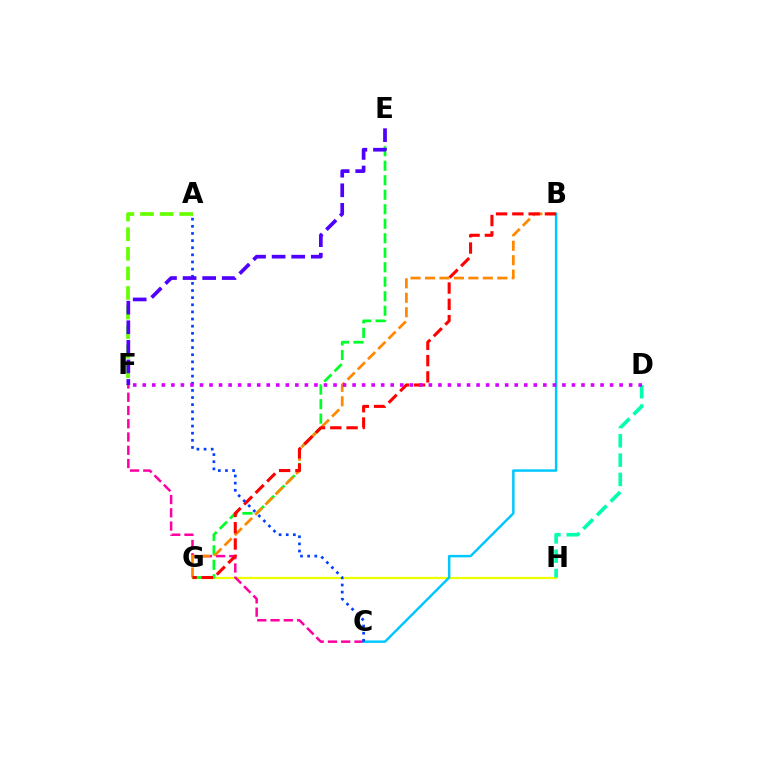{('G', 'H'): [{'color': '#eeff00', 'line_style': 'solid', 'thickness': 1.6}], ('E', 'G'): [{'color': '#00ff27', 'line_style': 'dashed', 'thickness': 1.97}], ('C', 'F'): [{'color': '#ff00a0', 'line_style': 'dashed', 'thickness': 1.8}], ('B', 'G'): [{'color': '#ff8800', 'line_style': 'dashed', 'thickness': 1.96}, {'color': '#ff0000', 'line_style': 'dashed', 'thickness': 2.21}], ('B', 'C'): [{'color': '#00c7ff', 'line_style': 'solid', 'thickness': 1.77}], ('A', 'F'): [{'color': '#66ff00', 'line_style': 'dashed', 'thickness': 2.66}], ('A', 'C'): [{'color': '#003fff', 'line_style': 'dotted', 'thickness': 1.94}], ('D', 'H'): [{'color': '#00ffaf', 'line_style': 'dashed', 'thickness': 2.62}], ('E', 'F'): [{'color': '#4f00ff', 'line_style': 'dashed', 'thickness': 2.66}], ('D', 'F'): [{'color': '#d600ff', 'line_style': 'dotted', 'thickness': 2.59}]}